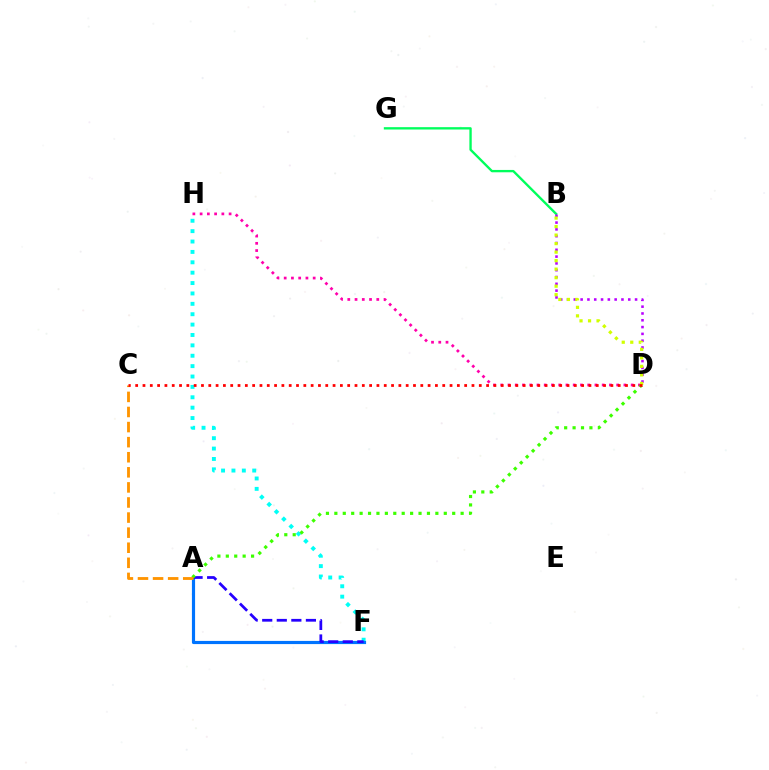{('B', 'G'): [{'color': '#00ff5c', 'line_style': 'solid', 'thickness': 1.69}], ('B', 'D'): [{'color': '#b900ff', 'line_style': 'dotted', 'thickness': 1.85}, {'color': '#d1ff00', 'line_style': 'dotted', 'thickness': 2.31}], ('D', 'H'): [{'color': '#ff00ac', 'line_style': 'dotted', 'thickness': 1.97}], ('F', 'H'): [{'color': '#00fff6', 'line_style': 'dotted', 'thickness': 2.82}], ('A', 'F'): [{'color': '#0074ff', 'line_style': 'solid', 'thickness': 2.28}, {'color': '#2500ff', 'line_style': 'dashed', 'thickness': 1.98}], ('A', 'D'): [{'color': '#3dff00', 'line_style': 'dotted', 'thickness': 2.29}], ('A', 'C'): [{'color': '#ff9400', 'line_style': 'dashed', 'thickness': 2.05}], ('C', 'D'): [{'color': '#ff0000', 'line_style': 'dotted', 'thickness': 1.99}]}